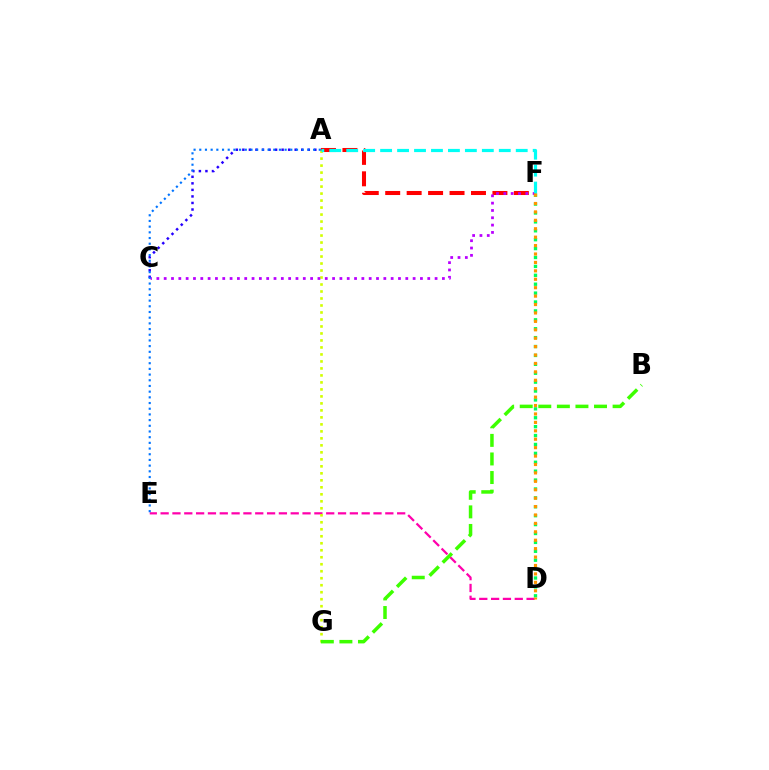{('A', 'F'): [{'color': '#ff0000', 'line_style': 'dashed', 'thickness': 2.91}, {'color': '#00fff6', 'line_style': 'dashed', 'thickness': 2.3}], ('D', 'F'): [{'color': '#00ff5c', 'line_style': 'dotted', 'thickness': 2.42}, {'color': '#ff9400', 'line_style': 'dotted', 'thickness': 2.29}], ('D', 'E'): [{'color': '#ff00ac', 'line_style': 'dashed', 'thickness': 1.61}], ('A', 'C'): [{'color': '#2500ff', 'line_style': 'dotted', 'thickness': 1.78}], ('A', 'G'): [{'color': '#d1ff00', 'line_style': 'dotted', 'thickness': 1.9}], ('C', 'F'): [{'color': '#b900ff', 'line_style': 'dotted', 'thickness': 1.99}], ('B', 'G'): [{'color': '#3dff00', 'line_style': 'dashed', 'thickness': 2.52}], ('A', 'E'): [{'color': '#0074ff', 'line_style': 'dotted', 'thickness': 1.55}]}